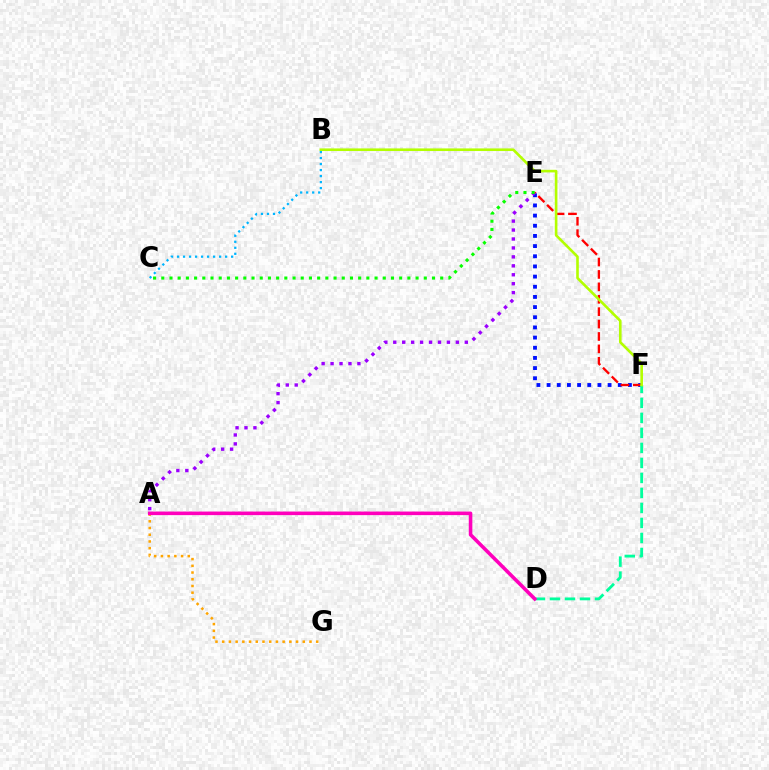{('A', 'G'): [{'color': '#ffa500', 'line_style': 'dotted', 'thickness': 1.82}], ('E', 'F'): [{'color': '#0010ff', 'line_style': 'dotted', 'thickness': 2.76}, {'color': '#ff0000', 'line_style': 'dashed', 'thickness': 1.69}], ('D', 'F'): [{'color': '#00ff9d', 'line_style': 'dashed', 'thickness': 2.04}], ('B', 'C'): [{'color': '#00b5ff', 'line_style': 'dotted', 'thickness': 1.63}], ('B', 'F'): [{'color': '#b3ff00', 'line_style': 'solid', 'thickness': 1.89}], ('A', 'D'): [{'color': '#ff00bd', 'line_style': 'solid', 'thickness': 2.58}], ('A', 'E'): [{'color': '#9b00ff', 'line_style': 'dotted', 'thickness': 2.43}], ('C', 'E'): [{'color': '#08ff00', 'line_style': 'dotted', 'thickness': 2.23}]}